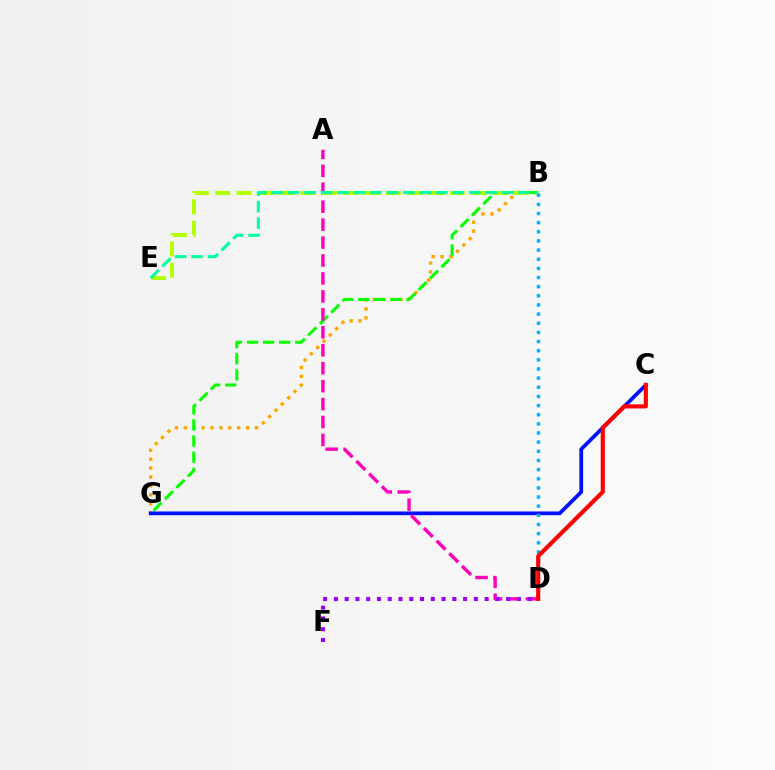{('B', 'G'): [{'color': '#ffa500', 'line_style': 'dotted', 'thickness': 2.42}, {'color': '#08ff00', 'line_style': 'dashed', 'thickness': 2.19}], ('C', 'G'): [{'color': '#0010ff', 'line_style': 'solid', 'thickness': 2.69}], ('A', 'D'): [{'color': '#ff00bd', 'line_style': 'dashed', 'thickness': 2.44}], ('B', 'E'): [{'color': '#b3ff00', 'line_style': 'dashed', 'thickness': 2.9}, {'color': '#00ff9d', 'line_style': 'dashed', 'thickness': 2.24}], ('B', 'D'): [{'color': '#00b5ff', 'line_style': 'dotted', 'thickness': 2.48}], ('C', 'D'): [{'color': '#ff0000', 'line_style': 'solid', 'thickness': 2.96}], ('D', 'F'): [{'color': '#9b00ff', 'line_style': 'dotted', 'thickness': 2.93}]}